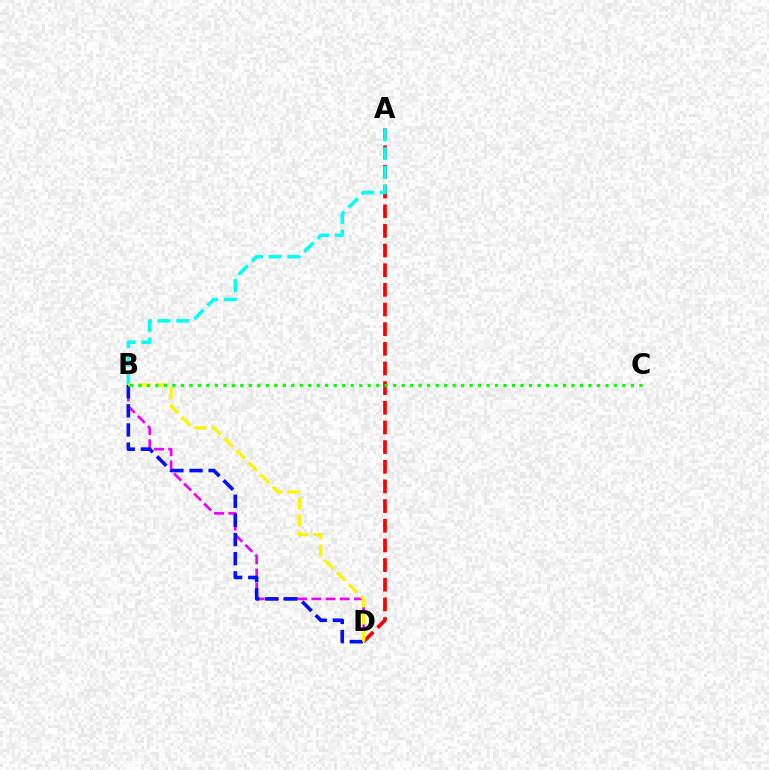{('A', 'D'): [{'color': '#ff0000', 'line_style': 'dashed', 'thickness': 2.67}], ('B', 'D'): [{'color': '#ee00ff', 'line_style': 'dashed', 'thickness': 1.93}, {'color': '#0010ff', 'line_style': 'dashed', 'thickness': 2.6}, {'color': '#fcf500', 'line_style': 'dashed', 'thickness': 2.33}], ('A', 'B'): [{'color': '#00fff6', 'line_style': 'dashed', 'thickness': 2.55}], ('B', 'C'): [{'color': '#08ff00', 'line_style': 'dotted', 'thickness': 2.31}]}